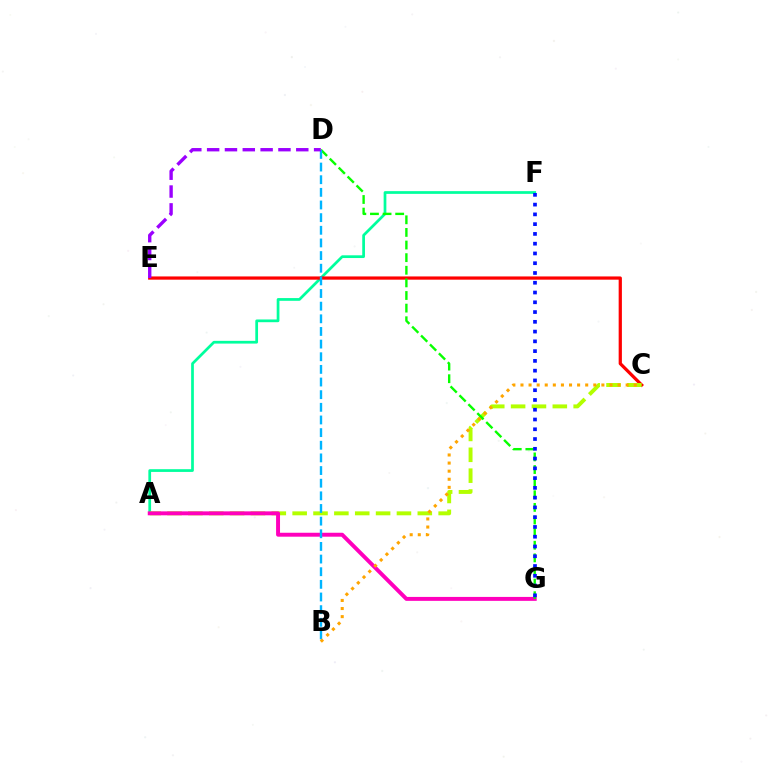{('A', 'F'): [{'color': '#00ff9d', 'line_style': 'solid', 'thickness': 1.97}], ('C', 'E'): [{'color': '#ff0000', 'line_style': 'solid', 'thickness': 2.33}], ('A', 'C'): [{'color': '#b3ff00', 'line_style': 'dashed', 'thickness': 2.83}], ('A', 'G'): [{'color': '#ff00bd', 'line_style': 'solid', 'thickness': 2.83}], ('D', 'G'): [{'color': '#08ff00', 'line_style': 'dashed', 'thickness': 1.71}], ('B', 'D'): [{'color': '#00b5ff', 'line_style': 'dashed', 'thickness': 1.72}], ('B', 'C'): [{'color': '#ffa500', 'line_style': 'dotted', 'thickness': 2.2}], ('F', 'G'): [{'color': '#0010ff', 'line_style': 'dotted', 'thickness': 2.65}], ('D', 'E'): [{'color': '#9b00ff', 'line_style': 'dashed', 'thickness': 2.42}]}